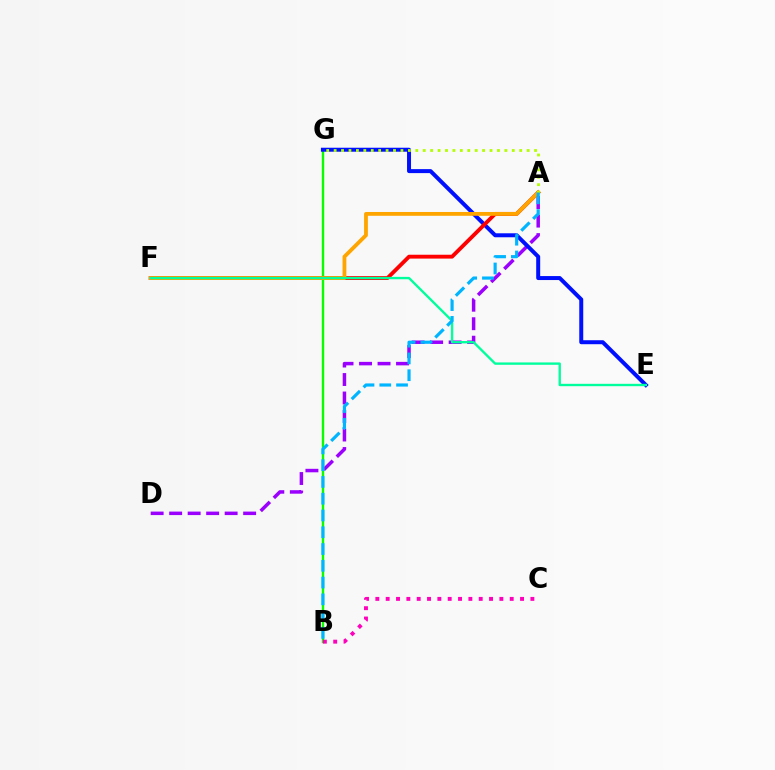{('A', 'D'): [{'color': '#9b00ff', 'line_style': 'dashed', 'thickness': 2.51}], ('B', 'G'): [{'color': '#08ff00', 'line_style': 'solid', 'thickness': 1.72}], ('E', 'G'): [{'color': '#0010ff', 'line_style': 'solid', 'thickness': 2.87}], ('A', 'F'): [{'color': '#ff0000', 'line_style': 'solid', 'thickness': 2.78}, {'color': '#ffa500', 'line_style': 'solid', 'thickness': 2.75}], ('E', 'F'): [{'color': '#00ff9d', 'line_style': 'solid', 'thickness': 1.7}], ('A', 'G'): [{'color': '#b3ff00', 'line_style': 'dotted', 'thickness': 2.02}], ('A', 'B'): [{'color': '#00b5ff', 'line_style': 'dashed', 'thickness': 2.28}], ('B', 'C'): [{'color': '#ff00bd', 'line_style': 'dotted', 'thickness': 2.81}]}